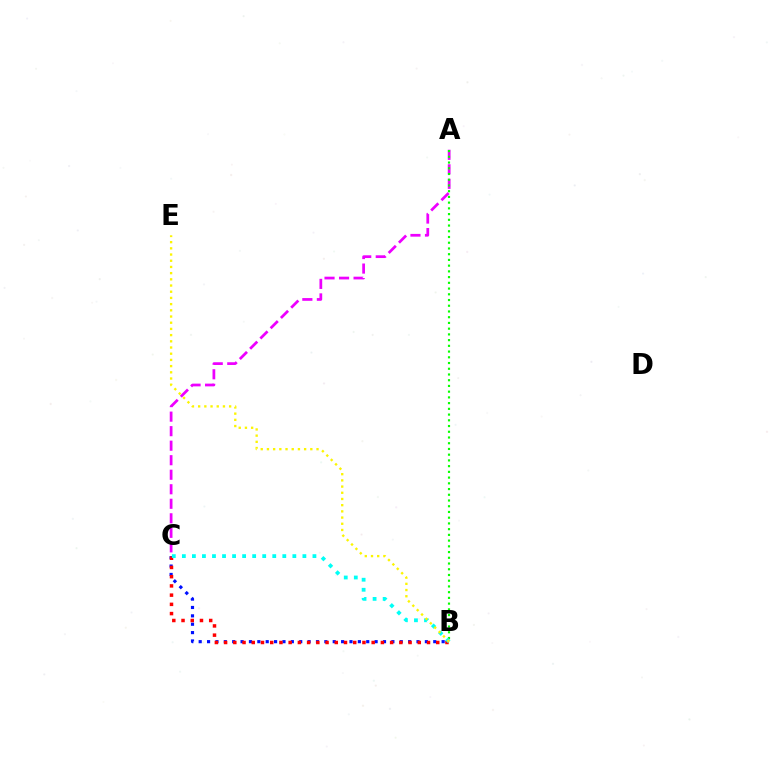{('B', 'C'): [{'color': '#0010ff', 'line_style': 'dotted', 'thickness': 2.28}, {'color': '#ff0000', 'line_style': 'dotted', 'thickness': 2.51}, {'color': '#00fff6', 'line_style': 'dotted', 'thickness': 2.73}], ('A', 'C'): [{'color': '#ee00ff', 'line_style': 'dashed', 'thickness': 1.97}], ('A', 'B'): [{'color': '#08ff00', 'line_style': 'dotted', 'thickness': 1.56}], ('B', 'E'): [{'color': '#fcf500', 'line_style': 'dotted', 'thickness': 1.68}]}